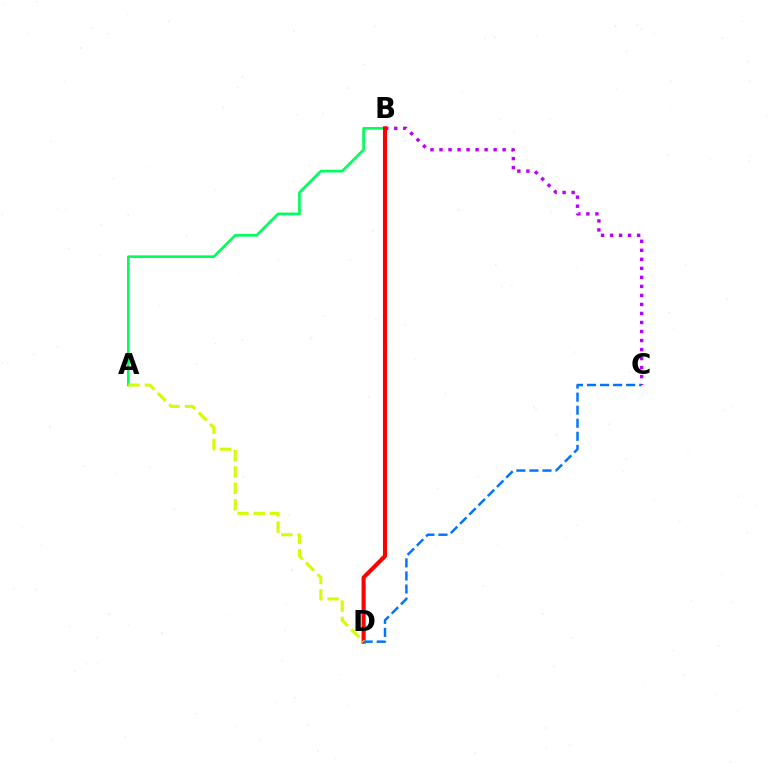{('B', 'C'): [{'color': '#b900ff', 'line_style': 'dotted', 'thickness': 2.45}], ('A', 'B'): [{'color': '#00ff5c', 'line_style': 'solid', 'thickness': 1.93}], ('B', 'D'): [{'color': '#ff0000', 'line_style': 'solid', 'thickness': 2.94}], ('C', 'D'): [{'color': '#0074ff', 'line_style': 'dashed', 'thickness': 1.77}], ('A', 'D'): [{'color': '#d1ff00', 'line_style': 'dashed', 'thickness': 2.22}]}